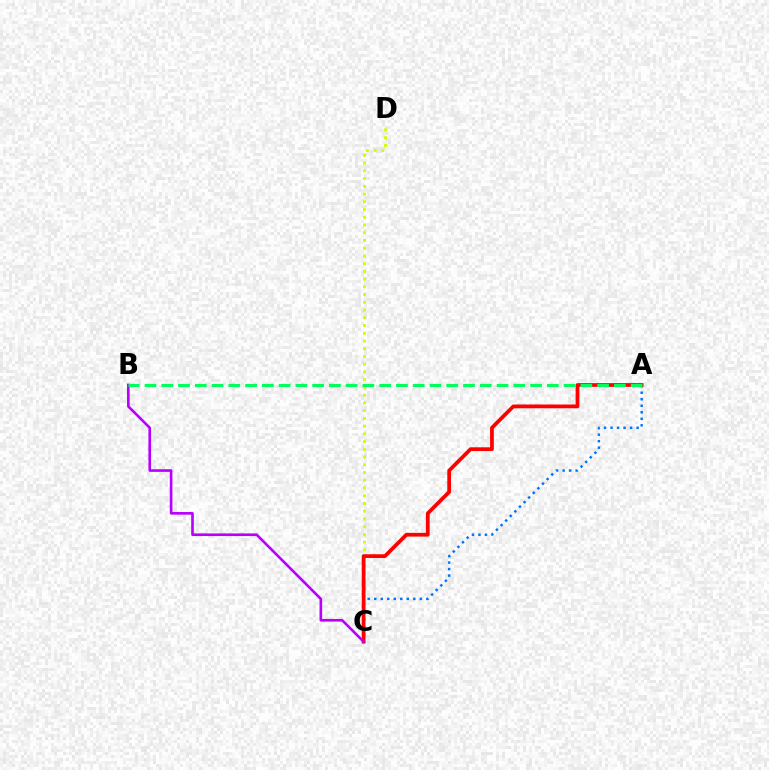{('A', 'C'): [{'color': '#0074ff', 'line_style': 'dotted', 'thickness': 1.77}, {'color': '#ff0000', 'line_style': 'solid', 'thickness': 2.7}], ('C', 'D'): [{'color': '#d1ff00', 'line_style': 'dotted', 'thickness': 2.1}], ('B', 'C'): [{'color': '#b900ff', 'line_style': 'solid', 'thickness': 1.9}], ('A', 'B'): [{'color': '#00ff5c', 'line_style': 'dashed', 'thickness': 2.28}]}